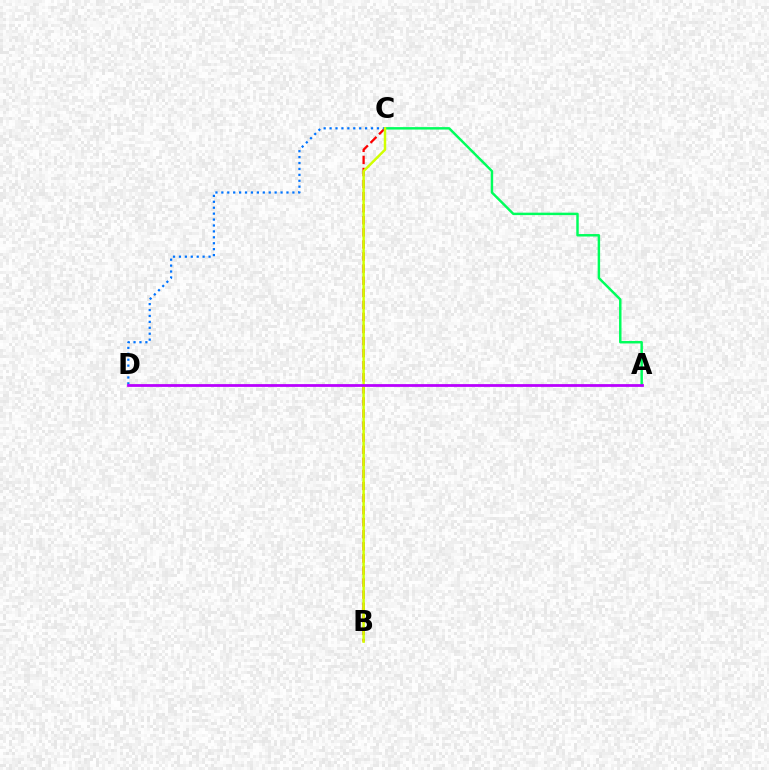{('A', 'C'): [{'color': '#00ff5c', 'line_style': 'solid', 'thickness': 1.77}], ('B', 'C'): [{'color': '#ff0000', 'line_style': 'dashed', 'thickness': 1.64}, {'color': '#d1ff00', 'line_style': 'solid', 'thickness': 1.78}], ('C', 'D'): [{'color': '#0074ff', 'line_style': 'dotted', 'thickness': 1.61}], ('A', 'D'): [{'color': '#b900ff', 'line_style': 'solid', 'thickness': 1.99}]}